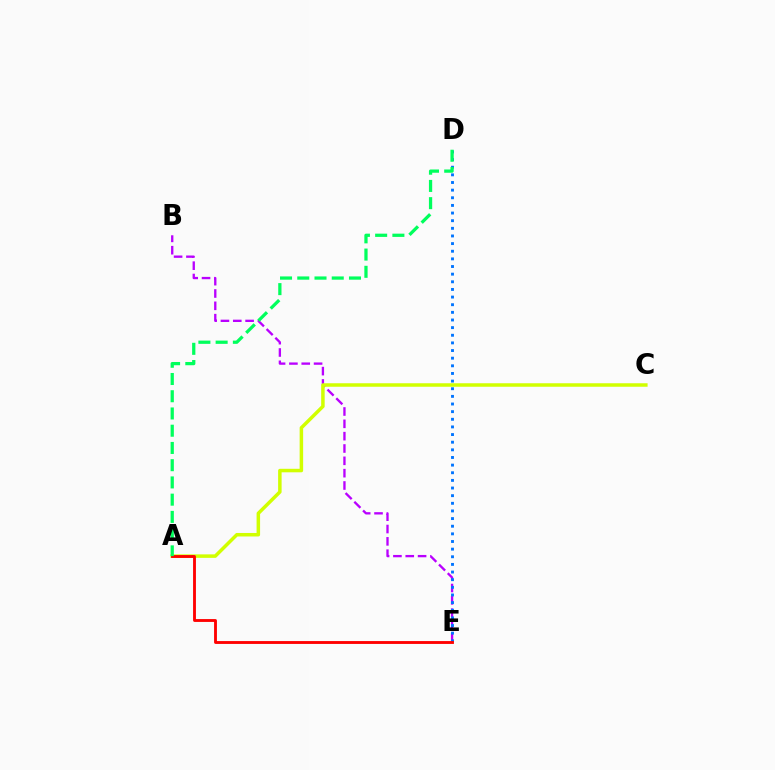{('B', 'E'): [{'color': '#b900ff', 'line_style': 'dashed', 'thickness': 1.68}], ('D', 'E'): [{'color': '#0074ff', 'line_style': 'dotted', 'thickness': 2.08}], ('A', 'C'): [{'color': '#d1ff00', 'line_style': 'solid', 'thickness': 2.52}], ('A', 'E'): [{'color': '#ff0000', 'line_style': 'solid', 'thickness': 2.06}], ('A', 'D'): [{'color': '#00ff5c', 'line_style': 'dashed', 'thickness': 2.34}]}